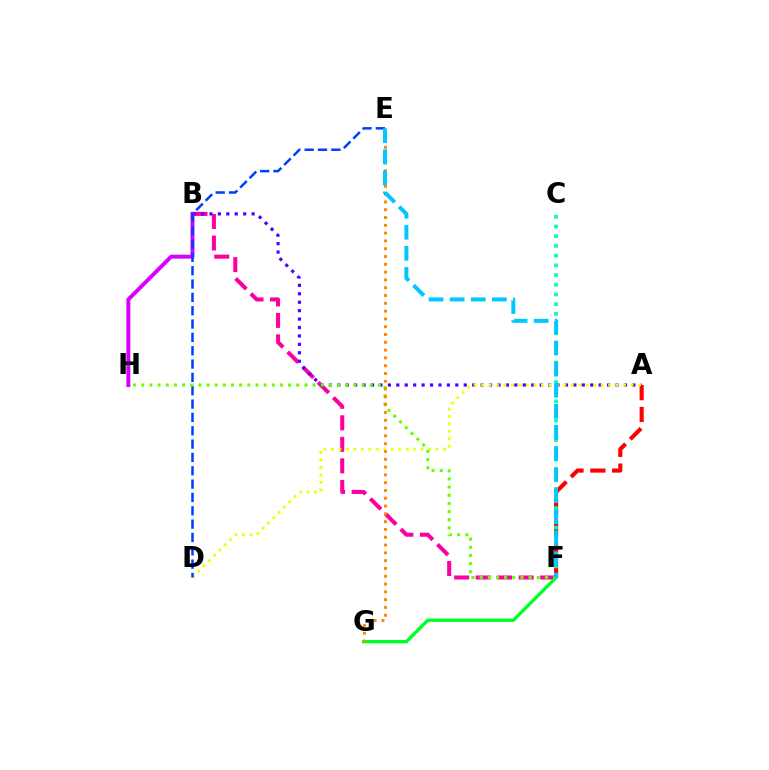{('A', 'F'): [{'color': '#ff0000', 'line_style': 'dashed', 'thickness': 2.97}], ('B', 'F'): [{'color': '#ff00a0', 'line_style': 'dashed', 'thickness': 2.92}], ('A', 'B'): [{'color': '#4f00ff', 'line_style': 'dotted', 'thickness': 2.29}], ('A', 'D'): [{'color': '#eeff00', 'line_style': 'dotted', 'thickness': 2.03}], ('B', 'H'): [{'color': '#d600ff', 'line_style': 'solid', 'thickness': 2.85}], ('C', 'F'): [{'color': '#00ffaf', 'line_style': 'dotted', 'thickness': 2.64}], ('D', 'E'): [{'color': '#003fff', 'line_style': 'dashed', 'thickness': 1.81}], ('F', 'H'): [{'color': '#66ff00', 'line_style': 'dotted', 'thickness': 2.22}], ('F', 'G'): [{'color': '#00ff27', 'line_style': 'solid', 'thickness': 2.4}], ('E', 'G'): [{'color': '#ff8800', 'line_style': 'dotted', 'thickness': 2.12}], ('E', 'F'): [{'color': '#00c7ff', 'line_style': 'dashed', 'thickness': 2.86}]}